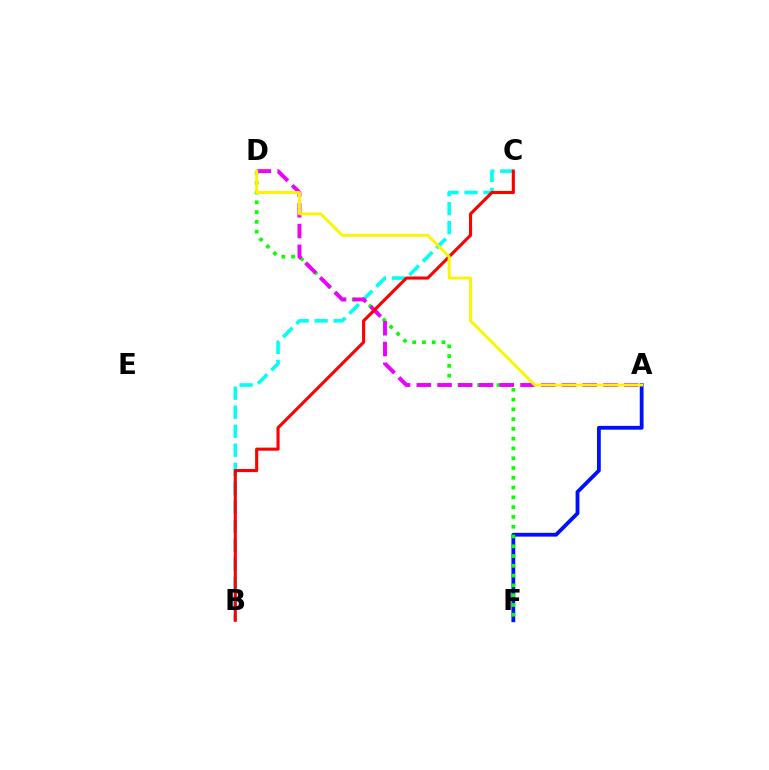{('B', 'C'): [{'color': '#00fff6', 'line_style': 'dashed', 'thickness': 2.58}, {'color': '#ff0000', 'line_style': 'solid', 'thickness': 2.23}], ('A', 'F'): [{'color': '#0010ff', 'line_style': 'solid', 'thickness': 2.74}], ('D', 'F'): [{'color': '#08ff00', 'line_style': 'dotted', 'thickness': 2.66}], ('A', 'D'): [{'color': '#ee00ff', 'line_style': 'dashed', 'thickness': 2.82}, {'color': '#fcf500', 'line_style': 'solid', 'thickness': 2.09}]}